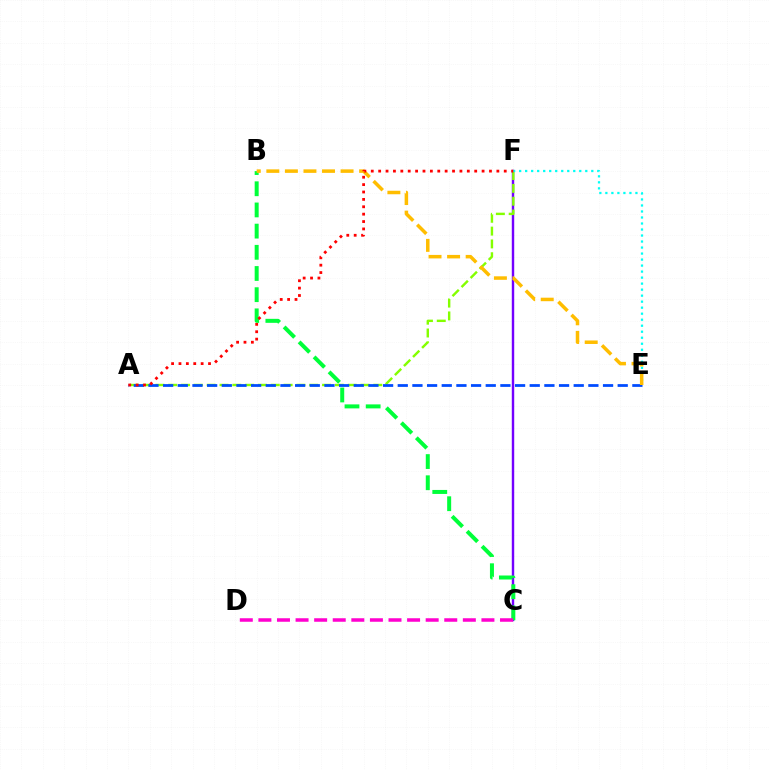{('C', 'F'): [{'color': '#7200ff', 'line_style': 'solid', 'thickness': 1.74}], ('A', 'F'): [{'color': '#84ff00', 'line_style': 'dashed', 'thickness': 1.74}, {'color': '#ff0000', 'line_style': 'dotted', 'thickness': 2.01}], ('A', 'E'): [{'color': '#004bff', 'line_style': 'dashed', 'thickness': 1.99}], ('B', 'C'): [{'color': '#00ff39', 'line_style': 'dashed', 'thickness': 2.88}], ('E', 'F'): [{'color': '#00fff6', 'line_style': 'dotted', 'thickness': 1.63}], ('B', 'E'): [{'color': '#ffbd00', 'line_style': 'dashed', 'thickness': 2.52}], ('C', 'D'): [{'color': '#ff00cf', 'line_style': 'dashed', 'thickness': 2.52}]}